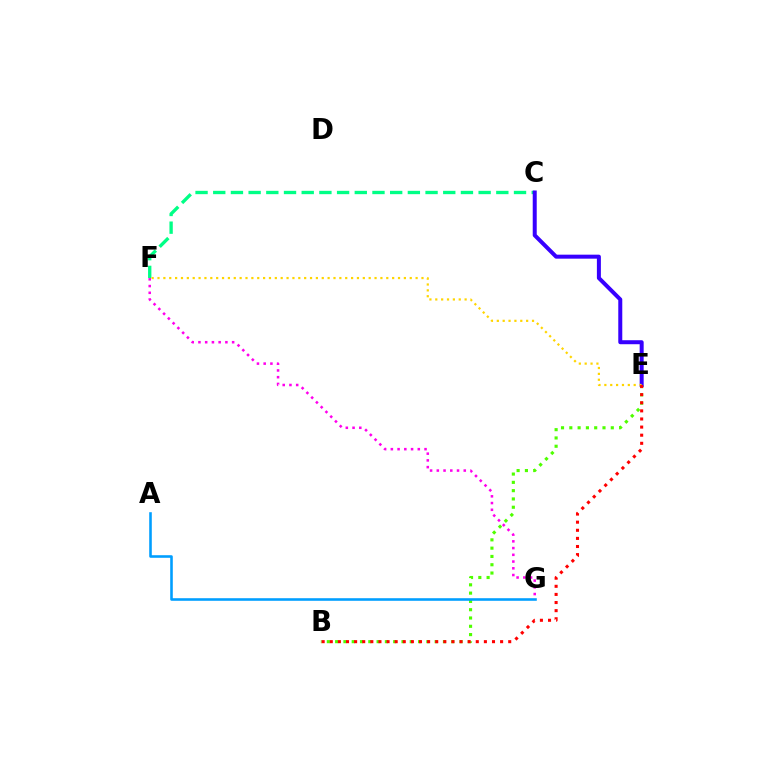{('B', 'E'): [{'color': '#4fff00', 'line_style': 'dotted', 'thickness': 2.25}, {'color': '#ff0000', 'line_style': 'dotted', 'thickness': 2.2}], ('C', 'F'): [{'color': '#00ff86', 'line_style': 'dashed', 'thickness': 2.4}], ('C', 'E'): [{'color': '#3700ff', 'line_style': 'solid', 'thickness': 2.88}], ('F', 'G'): [{'color': '#ff00ed', 'line_style': 'dotted', 'thickness': 1.83}], ('E', 'F'): [{'color': '#ffd500', 'line_style': 'dotted', 'thickness': 1.59}], ('A', 'G'): [{'color': '#009eff', 'line_style': 'solid', 'thickness': 1.86}]}